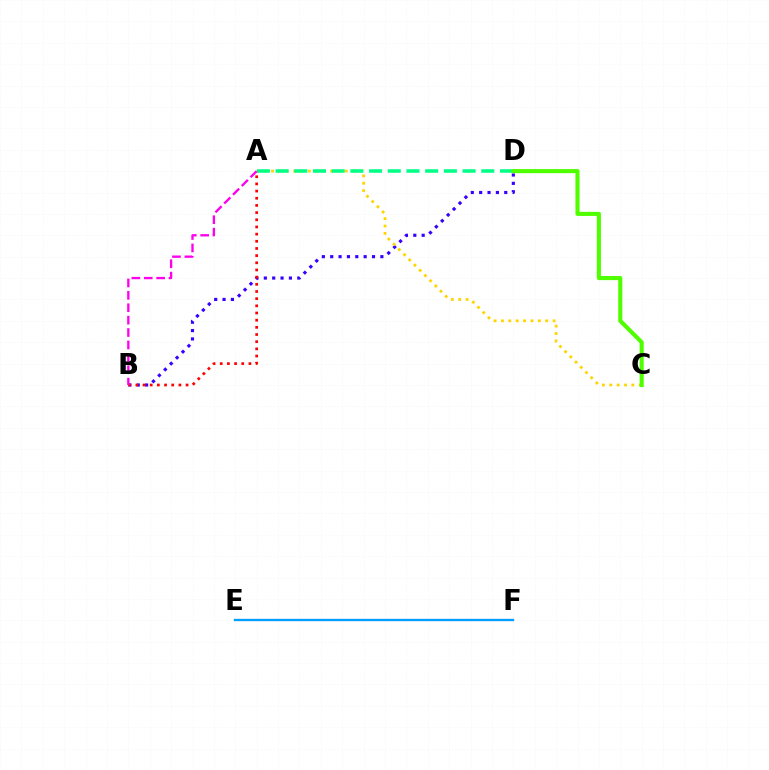{('B', 'D'): [{'color': '#3700ff', 'line_style': 'dotted', 'thickness': 2.27}], ('A', 'B'): [{'color': '#ff0000', 'line_style': 'dotted', 'thickness': 1.95}, {'color': '#ff00ed', 'line_style': 'dashed', 'thickness': 1.68}], ('A', 'C'): [{'color': '#ffd500', 'line_style': 'dotted', 'thickness': 2.0}], ('A', 'D'): [{'color': '#00ff86', 'line_style': 'dashed', 'thickness': 2.54}], ('E', 'F'): [{'color': '#009eff', 'line_style': 'solid', 'thickness': 1.68}], ('C', 'D'): [{'color': '#4fff00', 'line_style': 'solid', 'thickness': 2.96}]}